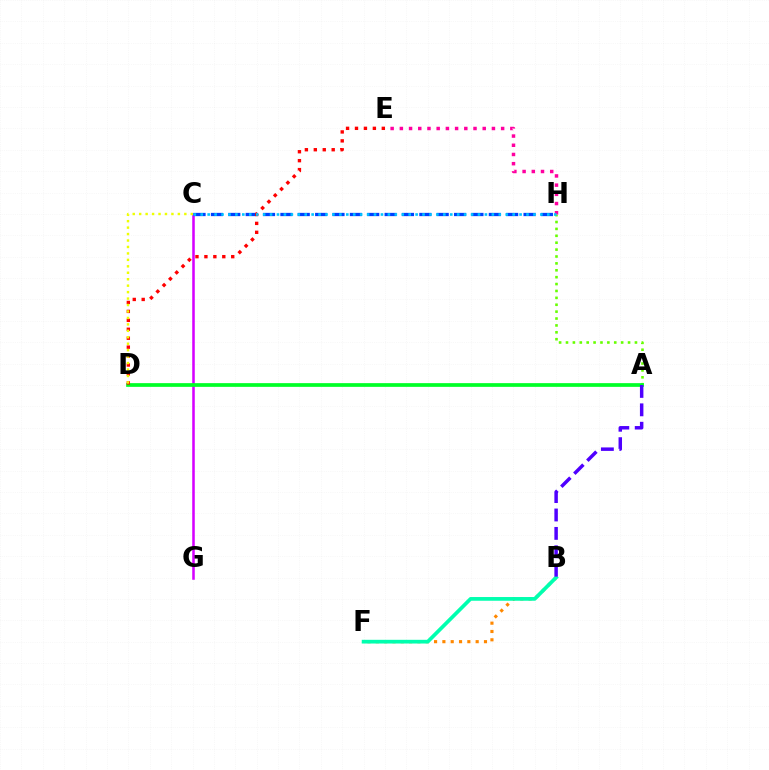{('C', 'G'): [{'color': '#d600ff', 'line_style': 'solid', 'thickness': 1.83}], ('C', 'H'): [{'color': '#003fff', 'line_style': 'dashed', 'thickness': 2.36}, {'color': '#00c7ff', 'line_style': 'dotted', 'thickness': 1.88}], ('A', 'H'): [{'color': '#66ff00', 'line_style': 'dotted', 'thickness': 1.87}], ('B', 'F'): [{'color': '#ff8800', 'line_style': 'dotted', 'thickness': 2.26}, {'color': '#00ffaf', 'line_style': 'solid', 'thickness': 2.68}], ('A', 'D'): [{'color': '#00ff27', 'line_style': 'solid', 'thickness': 2.67}], ('D', 'E'): [{'color': '#ff0000', 'line_style': 'dotted', 'thickness': 2.43}], ('C', 'D'): [{'color': '#eeff00', 'line_style': 'dotted', 'thickness': 1.75}], ('A', 'B'): [{'color': '#4f00ff', 'line_style': 'dashed', 'thickness': 2.5}], ('E', 'H'): [{'color': '#ff00a0', 'line_style': 'dotted', 'thickness': 2.5}]}